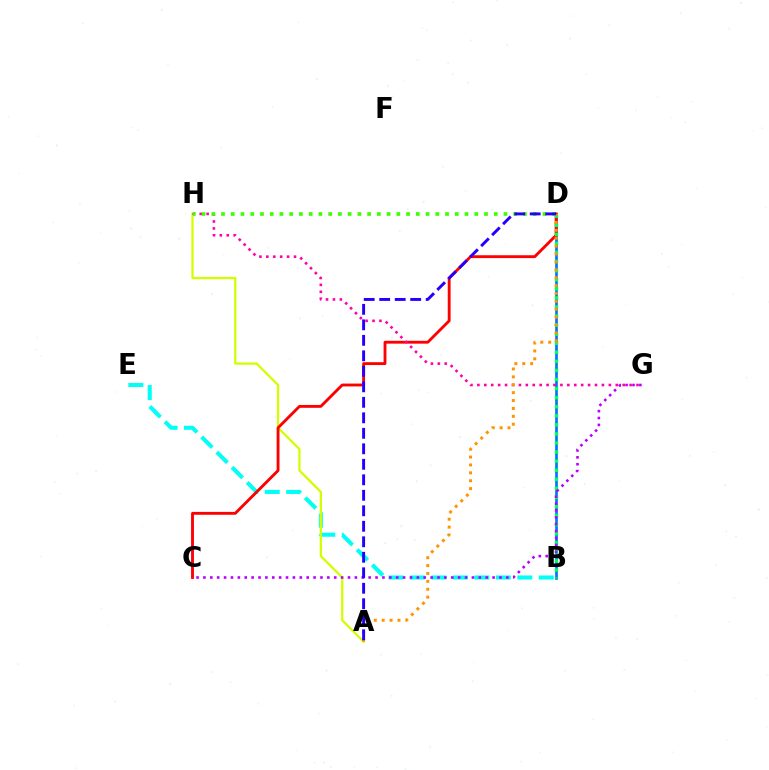{('B', 'E'): [{'color': '#00fff6', 'line_style': 'dashed', 'thickness': 2.92}], ('B', 'D'): [{'color': '#0074ff', 'line_style': 'solid', 'thickness': 1.92}, {'color': '#00ff5c', 'line_style': 'dotted', 'thickness': 2.46}], ('A', 'H'): [{'color': '#d1ff00', 'line_style': 'solid', 'thickness': 1.63}], ('C', 'D'): [{'color': '#ff0000', 'line_style': 'solid', 'thickness': 2.06}], ('G', 'H'): [{'color': '#ff00ac', 'line_style': 'dotted', 'thickness': 1.88}], ('C', 'G'): [{'color': '#b900ff', 'line_style': 'dotted', 'thickness': 1.87}], ('A', 'D'): [{'color': '#ff9400', 'line_style': 'dotted', 'thickness': 2.14}, {'color': '#2500ff', 'line_style': 'dashed', 'thickness': 2.11}], ('D', 'H'): [{'color': '#3dff00', 'line_style': 'dotted', 'thickness': 2.65}]}